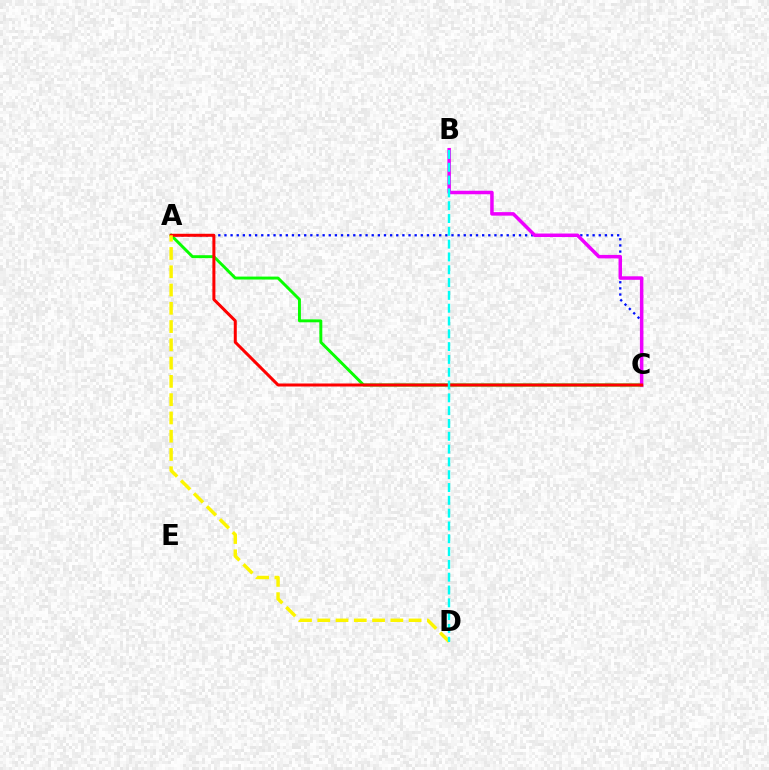{('A', 'C'): [{'color': '#0010ff', 'line_style': 'dotted', 'thickness': 1.67}, {'color': '#08ff00', 'line_style': 'solid', 'thickness': 2.11}, {'color': '#ff0000', 'line_style': 'solid', 'thickness': 2.17}], ('B', 'C'): [{'color': '#ee00ff', 'line_style': 'solid', 'thickness': 2.52}], ('A', 'D'): [{'color': '#fcf500', 'line_style': 'dashed', 'thickness': 2.48}], ('B', 'D'): [{'color': '#00fff6', 'line_style': 'dashed', 'thickness': 1.74}]}